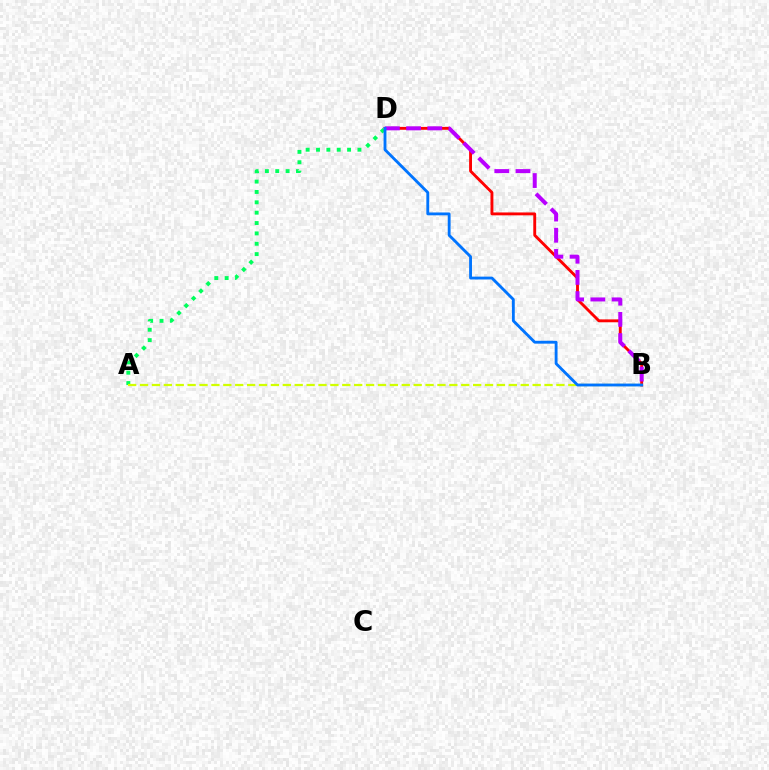{('B', 'D'): [{'color': '#ff0000', 'line_style': 'solid', 'thickness': 2.07}, {'color': '#b900ff', 'line_style': 'dashed', 'thickness': 2.88}, {'color': '#0074ff', 'line_style': 'solid', 'thickness': 2.05}], ('A', 'D'): [{'color': '#00ff5c', 'line_style': 'dotted', 'thickness': 2.81}], ('A', 'B'): [{'color': '#d1ff00', 'line_style': 'dashed', 'thickness': 1.62}]}